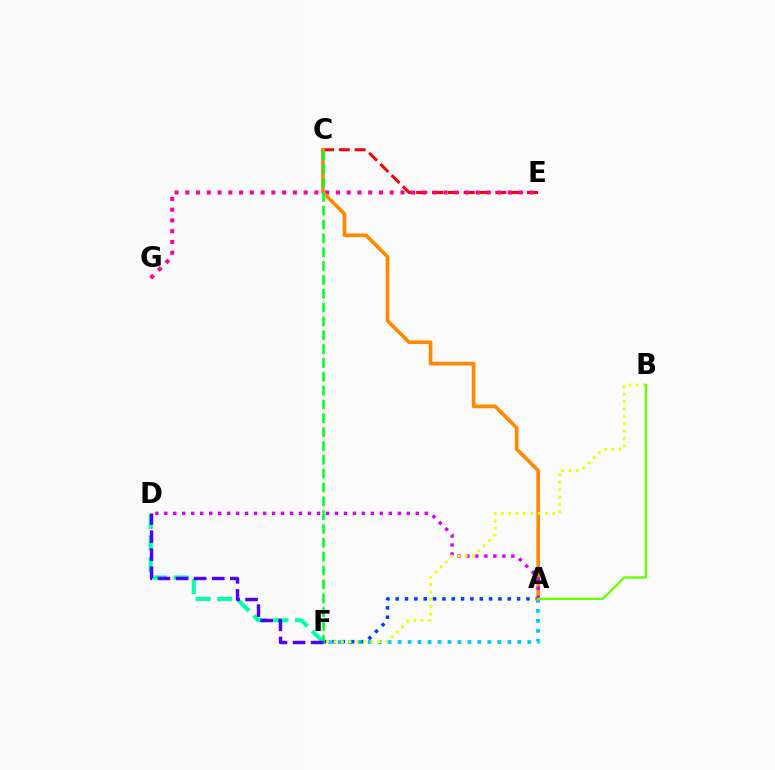{('A', 'F'): [{'color': '#003fff', 'line_style': 'dotted', 'thickness': 2.54}, {'color': '#00c7ff', 'line_style': 'dotted', 'thickness': 2.71}], ('D', 'F'): [{'color': '#00ffaf', 'line_style': 'dashed', 'thickness': 2.94}, {'color': '#4f00ff', 'line_style': 'dashed', 'thickness': 2.46}], ('C', 'E'): [{'color': '#ff0000', 'line_style': 'dashed', 'thickness': 2.15}], ('E', 'G'): [{'color': '#ff00a0', 'line_style': 'dotted', 'thickness': 2.92}], ('A', 'C'): [{'color': '#ff8800', 'line_style': 'solid', 'thickness': 2.63}], ('A', 'D'): [{'color': '#d600ff', 'line_style': 'dotted', 'thickness': 2.44}], ('C', 'F'): [{'color': '#00ff27', 'line_style': 'dashed', 'thickness': 1.88}], ('B', 'F'): [{'color': '#eeff00', 'line_style': 'dotted', 'thickness': 2.0}], ('A', 'B'): [{'color': '#66ff00', 'line_style': 'solid', 'thickness': 1.68}]}